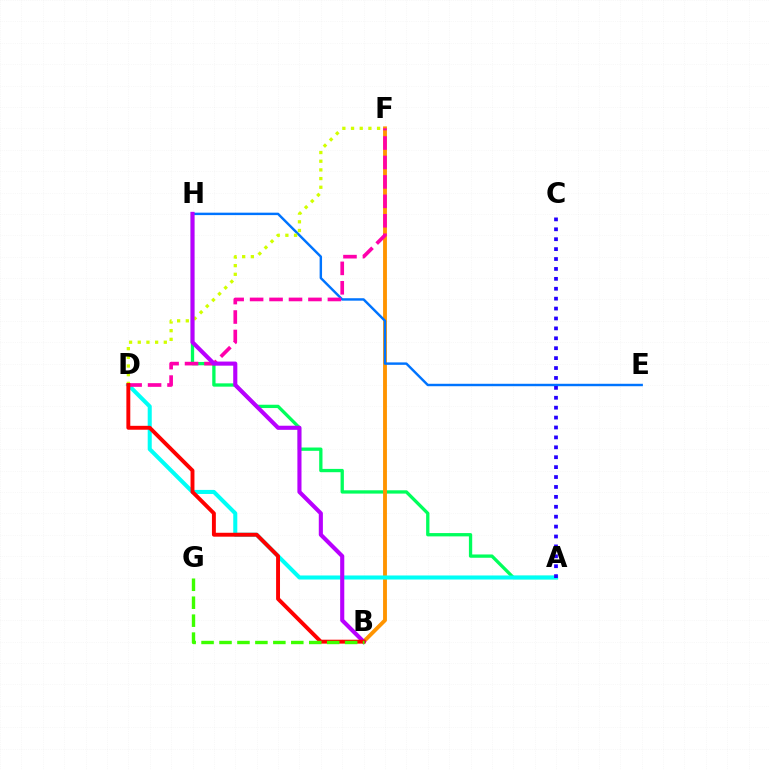{('A', 'H'): [{'color': '#00ff5c', 'line_style': 'solid', 'thickness': 2.38}], ('B', 'F'): [{'color': '#ff9400', 'line_style': 'solid', 'thickness': 2.78}], ('E', 'H'): [{'color': '#0074ff', 'line_style': 'solid', 'thickness': 1.75}], ('A', 'D'): [{'color': '#00fff6', 'line_style': 'solid', 'thickness': 2.92}], ('A', 'C'): [{'color': '#2500ff', 'line_style': 'dotted', 'thickness': 2.69}], ('D', 'F'): [{'color': '#d1ff00', 'line_style': 'dotted', 'thickness': 2.36}, {'color': '#ff00ac', 'line_style': 'dashed', 'thickness': 2.64}], ('B', 'H'): [{'color': '#b900ff', 'line_style': 'solid', 'thickness': 2.96}], ('B', 'D'): [{'color': '#ff0000', 'line_style': 'solid', 'thickness': 2.81}], ('B', 'G'): [{'color': '#3dff00', 'line_style': 'dashed', 'thickness': 2.44}]}